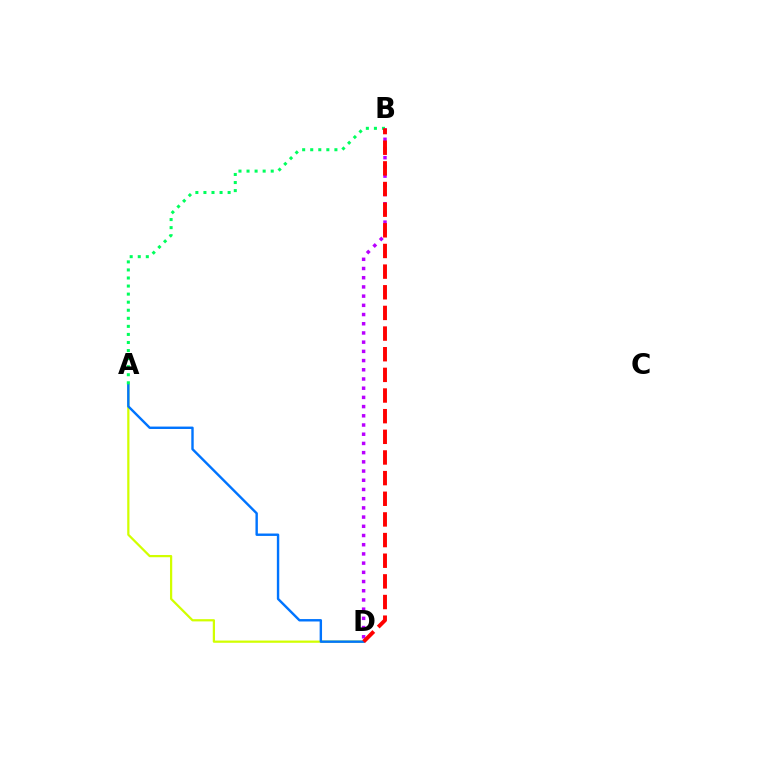{('A', 'D'): [{'color': '#d1ff00', 'line_style': 'solid', 'thickness': 1.61}, {'color': '#0074ff', 'line_style': 'solid', 'thickness': 1.74}], ('A', 'B'): [{'color': '#00ff5c', 'line_style': 'dotted', 'thickness': 2.19}], ('B', 'D'): [{'color': '#b900ff', 'line_style': 'dotted', 'thickness': 2.5}, {'color': '#ff0000', 'line_style': 'dashed', 'thickness': 2.81}]}